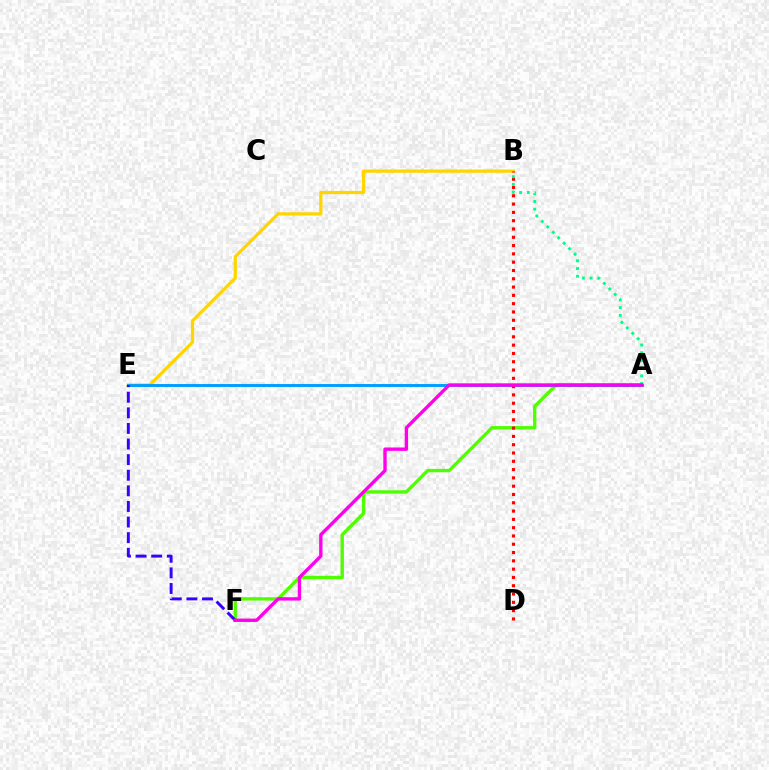{('A', 'F'): [{'color': '#4fff00', 'line_style': 'solid', 'thickness': 2.42}, {'color': '#ff00ed', 'line_style': 'solid', 'thickness': 2.42}], ('B', 'E'): [{'color': '#ffd500', 'line_style': 'solid', 'thickness': 2.33}], ('A', 'E'): [{'color': '#009eff', 'line_style': 'solid', 'thickness': 2.1}], ('E', 'F'): [{'color': '#3700ff', 'line_style': 'dashed', 'thickness': 2.12}], ('B', 'D'): [{'color': '#ff0000', 'line_style': 'dotted', 'thickness': 2.25}], ('A', 'B'): [{'color': '#00ff86', 'line_style': 'dotted', 'thickness': 2.09}]}